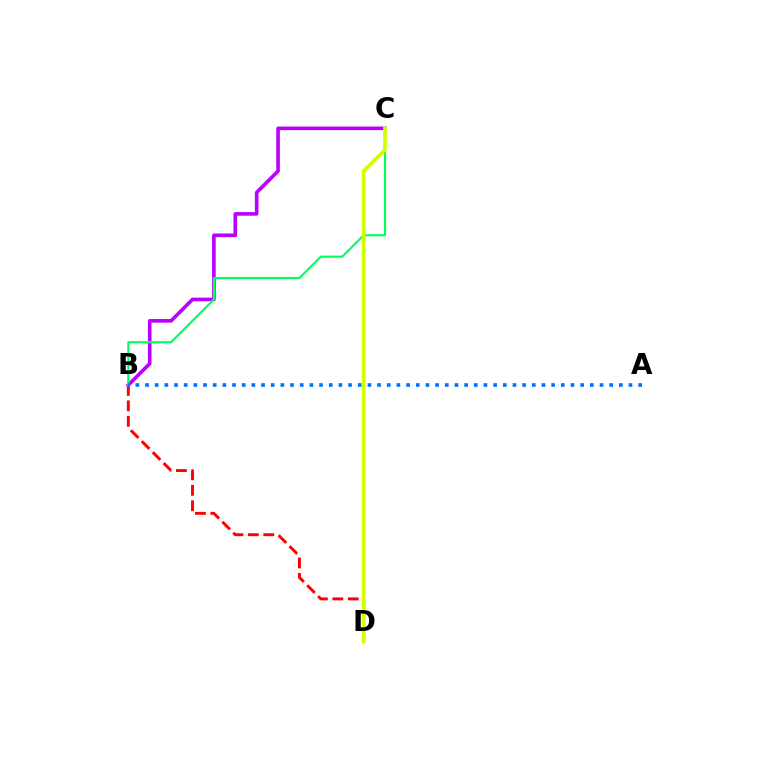{('B', 'C'): [{'color': '#b900ff', 'line_style': 'solid', 'thickness': 2.6}, {'color': '#00ff5c', 'line_style': 'solid', 'thickness': 1.54}], ('B', 'D'): [{'color': '#ff0000', 'line_style': 'dashed', 'thickness': 2.1}], ('C', 'D'): [{'color': '#d1ff00', 'line_style': 'solid', 'thickness': 2.62}], ('A', 'B'): [{'color': '#0074ff', 'line_style': 'dotted', 'thickness': 2.63}]}